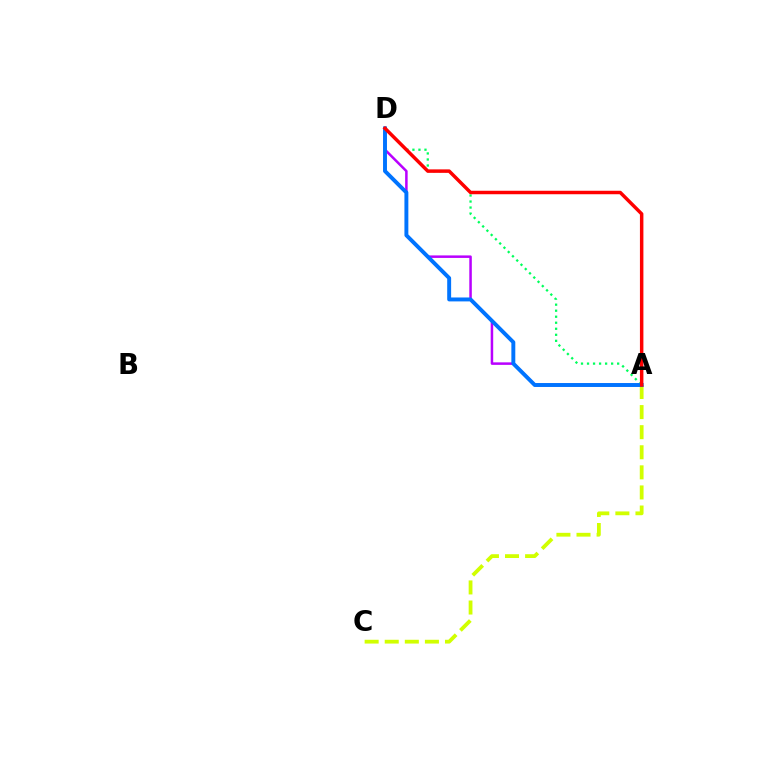{('A', 'D'): [{'color': '#b900ff', 'line_style': 'solid', 'thickness': 1.81}, {'color': '#00ff5c', 'line_style': 'dotted', 'thickness': 1.64}, {'color': '#0074ff', 'line_style': 'solid', 'thickness': 2.83}, {'color': '#ff0000', 'line_style': 'solid', 'thickness': 2.5}], ('A', 'C'): [{'color': '#d1ff00', 'line_style': 'dashed', 'thickness': 2.73}]}